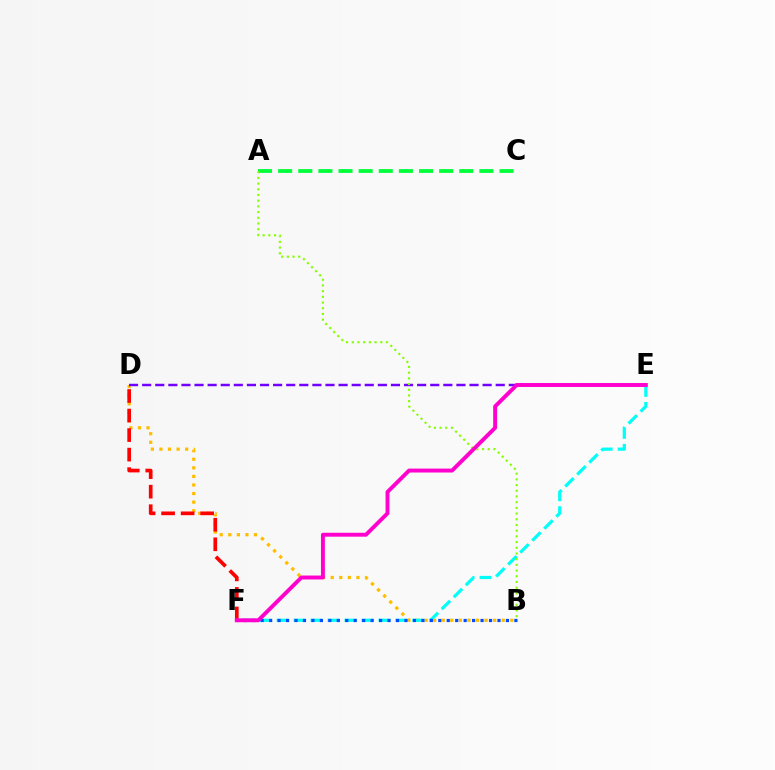{('B', 'D'): [{'color': '#ffbd00', 'line_style': 'dotted', 'thickness': 2.33}], ('A', 'C'): [{'color': '#00ff39', 'line_style': 'dashed', 'thickness': 2.73}], ('D', 'F'): [{'color': '#ff0000', 'line_style': 'dashed', 'thickness': 2.65}], ('D', 'E'): [{'color': '#7200ff', 'line_style': 'dashed', 'thickness': 1.78}], ('E', 'F'): [{'color': '#00fff6', 'line_style': 'dashed', 'thickness': 2.3}, {'color': '#ff00cf', 'line_style': 'solid', 'thickness': 2.82}], ('A', 'B'): [{'color': '#84ff00', 'line_style': 'dotted', 'thickness': 1.55}], ('B', 'F'): [{'color': '#004bff', 'line_style': 'dotted', 'thickness': 2.3}]}